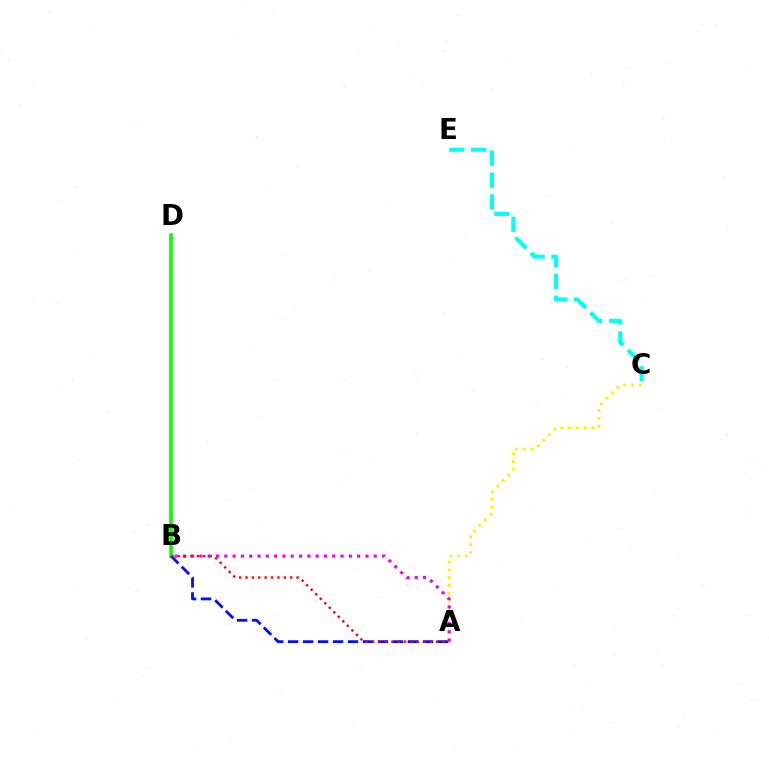{('C', 'E'): [{'color': '#00fff6', 'line_style': 'dashed', 'thickness': 2.97}], ('A', 'C'): [{'color': '#fcf500', 'line_style': 'dotted', 'thickness': 2.11}], ('B', 'D'): [{'color': '#08ff00', 'line_style': 'solid', 'thickness': 2.6}], ('A', 'B'): [{'color': '#0010ff', 'line_style': 'dashed', 'thickness': 2.03}, {'color': '#ee00ff', 'line_style': 'dotted', 'thickness': 2.26}, {'color': '#ff0000', 'line_style': 'dotted', 'thickness': 1.74}]}